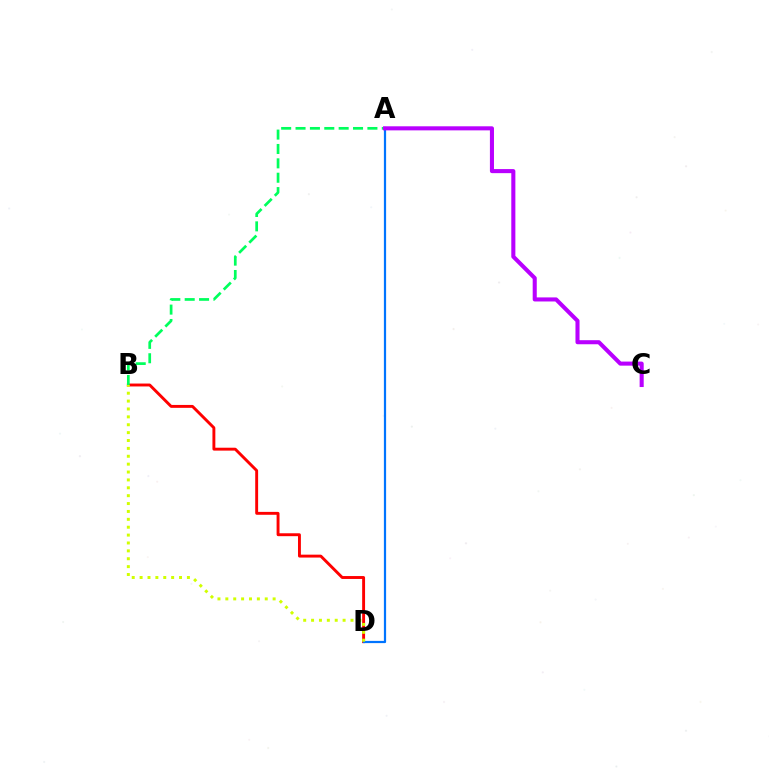{('B', 'D'): [{'color': '#ff0000', 'line_style': 'solid', 'thickness': 2.09}, {'color': '#d1ff00', 'line_style': 'dotted', 'thickness': 2.14}], ('A', 'D'): [{'color': '#0074ff', 'line_style': 'solid', 'thickness': 1.6}], ('A', 'B'): [{'color': '#00ff5c', 'line_style': 'dashed', 'thickness': 1.95}], ('A', 'C'): [{'color': '#b900ff', 'line_style': 'solid', 'thickness': 2.93}]}